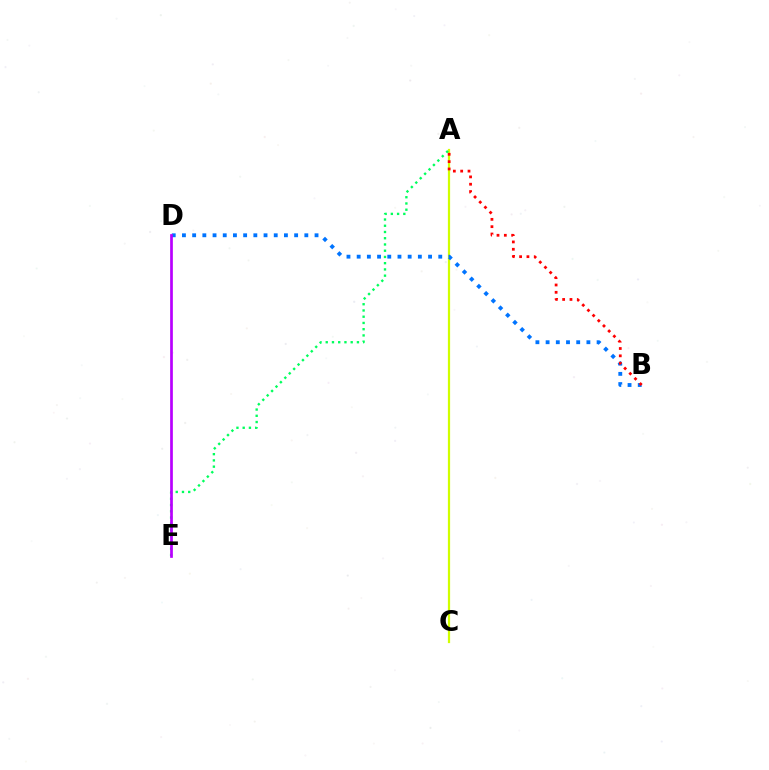{('A', 'C'): [{'color': '#d1ff00', 'line_style': 'solid', 'thickness': 1.61}], ('A', 'E'): [{'color': '#00ff5c', 'line_style': 'dotted', 'thickness': 1.7}], ('B', 'D'): [{'color': '#0074ff', 'line_style': 'dotted', 'thickness': 2.77}], ('D', 'E'): [{'color': '#b900ff', 'line_style': 'solid', 'thickness': 1.95}], ('A', 'B'): [{'color': '#ff0000', 'line_style': 'dotted', 'thickness': 1.99}]}